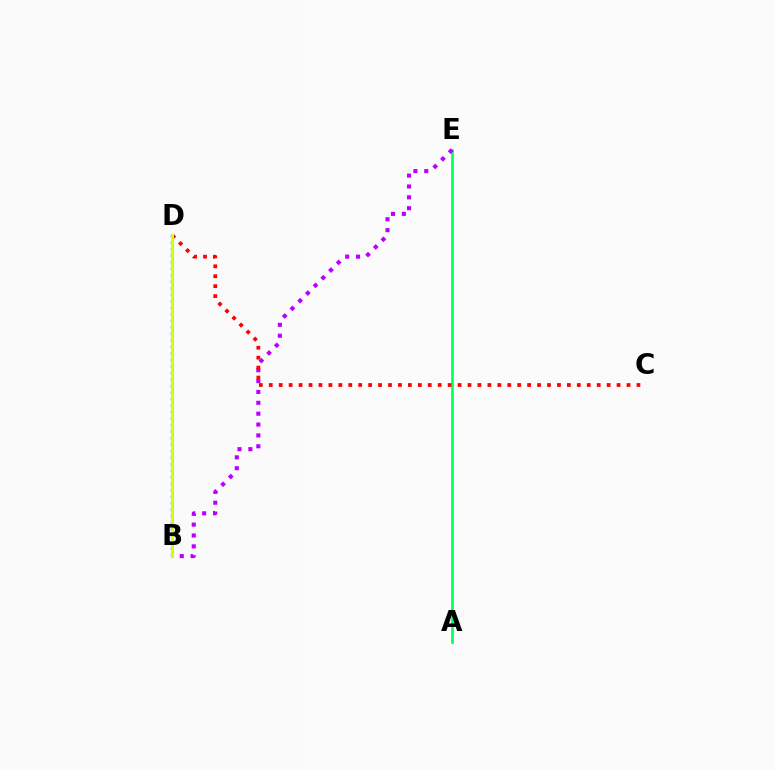{('B', 'D'): [{'color': '#0074ff', 'line_style': 'dotted', 'thickness': 1.77}, {'color': '#d1ff00', 'line_style': 'solid', 'thickness': 2.18}], ('A', 'E'): [{'color': '#00ff5c', 'line_style': 'solid', 'thickness': 1.91}], ('B', 'E'): [{'color': '#b900ff', 'line_style': 'dotted', 'thickness': 2.95}], ('C', 'D'): [{'color': '#ff0000', 'line_style': 'dotted', 'thickness': 2.7}]}